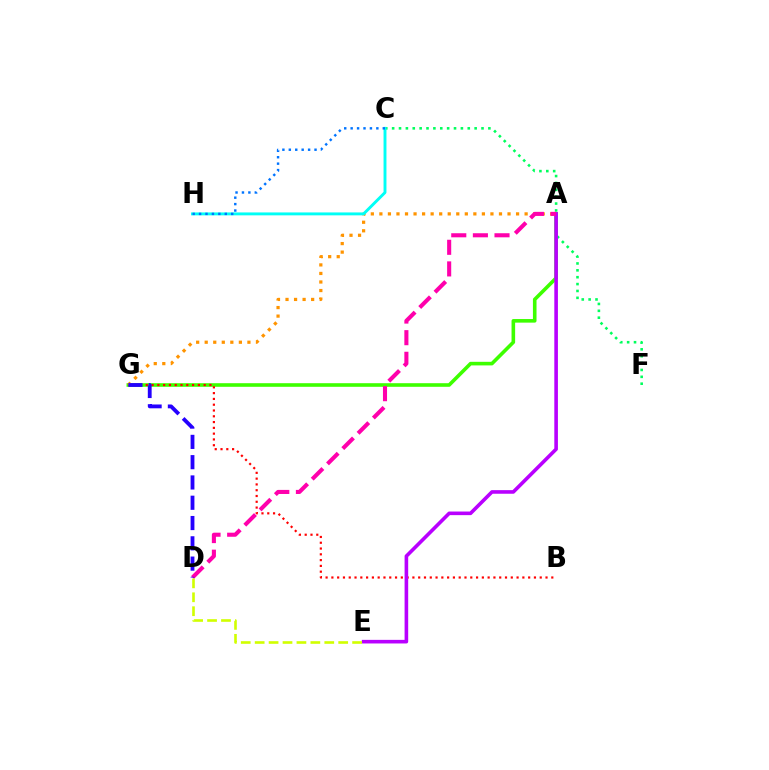{('A', 'G'): [{'color': '#3dff00', 'line_style': 'solid', 'thickness': 2.59}, {'color': '#ff9400', 'line_style': 'dotted', 'thickness': 2.32}], ('C', 'F'): [{'color': '#00ff5c', 'line_style': 'dotted', 'thickness': 1.87}], ('B', 'G'): [{'color': '#ff0000', 'line_style': 'dotted', 'thickness': 1.57}], ('A', 'E'): [{'color': '#b900ff', 'line_style': 'solid', 'thickness': 2.6}], ('A', 'D'): [{'color': '#ff00ac', 'line_style': 'dashed', 'thickness': 2.94}], ('D', 'E'): [{'color': '#d1ff00', 'line_style': 'dashed', 'thickness': 1.89}], ('D', 'G'): [{'color': '#2500ff', 'line_style': 'dashed', 'thickness': 2.76}], ('C', 'H'): [{'color': '#00fff6', 'line_style': 'solid', 'thickness': 2.09}, {'color': '#0074ff', 'line_style': 'dotted', 'thickness': 1.75}]}